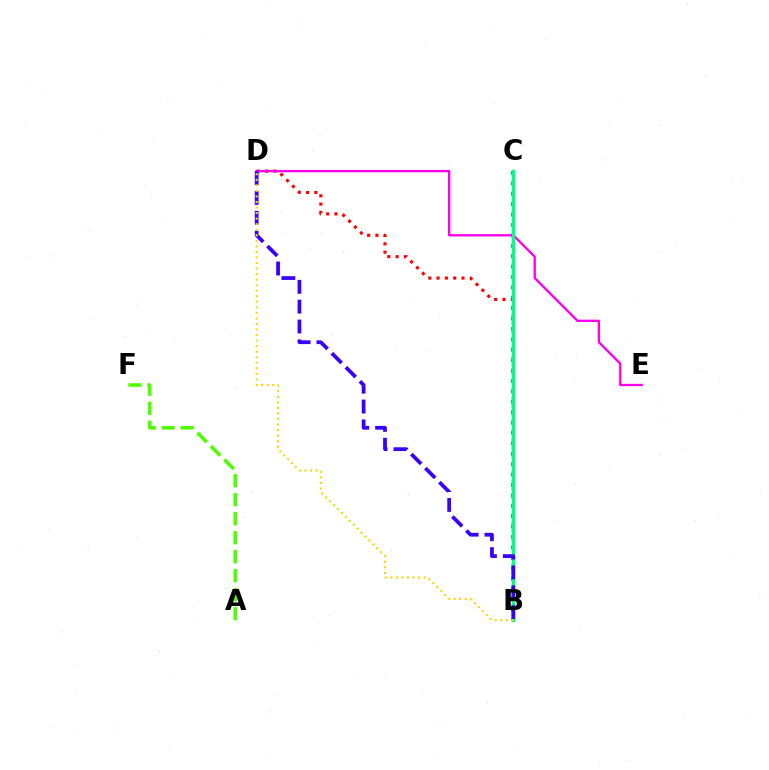{('B', 'D'): [{'color': '#ff0000', 'line_style': 'dotted', 'thickness': 2.26}, {'color': '#3700ff', 'line_style': 'dashed', 'thickness': 2.7}, {'color': '#ffd500', 'line_style': 'dotted', 'thickness': 1.51}], ('B', 'C'): [{'color': '#009eff', 'line_style': 'dotted', 'thickness': 2.83}, {'color': '#00ff86', 'line_style': 'solid', 'thickness': 2.45}], ('D', 'E'): [{'color': '#ff00ed', 'line_style': 'solid', 'thickness': 1.69}], ('A', 'F'): [{'color': '#4fff00', 'line_style': 'dashed', 'thickness': 2.58}]}